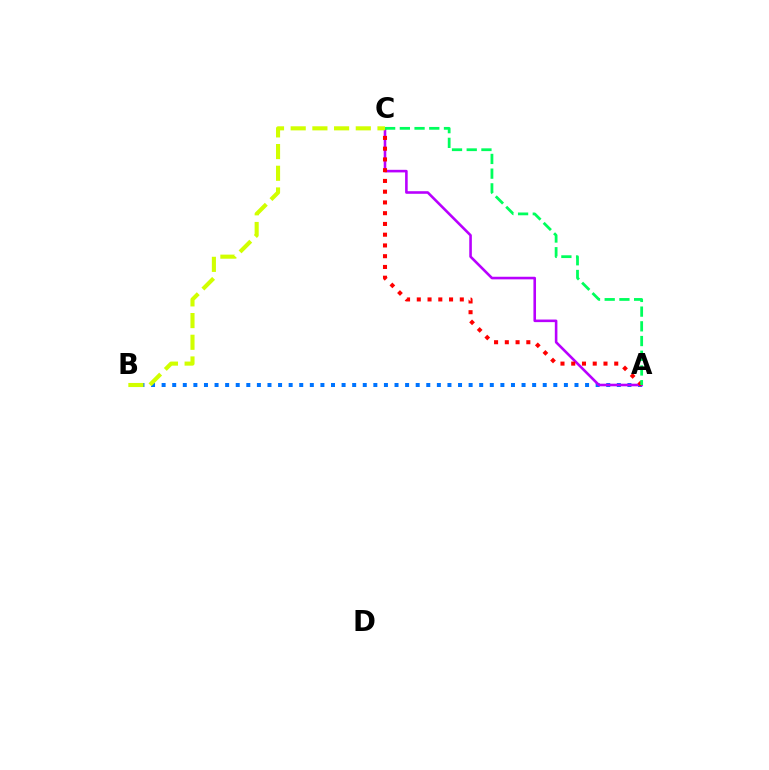{('A', 'B'): [{'color': '#0074ff', 'line_style': 'dotted', 'thickness': 2.88}], ('A', 'C'): [{'color': '#b900ff', 'line_style': 'solid', 'thickness': 1.87}, {'color': '#ff0000', 'line_style': 'dotted', 'thickness': 2.92}, {'color': '#00ff5c', 'line_style': 'dashed', 'thickness': 2.0}], ('B', 'C'): [{'color': '#d1ff00', 'line_style': 'dashed', 'thickness': 2.95}]}